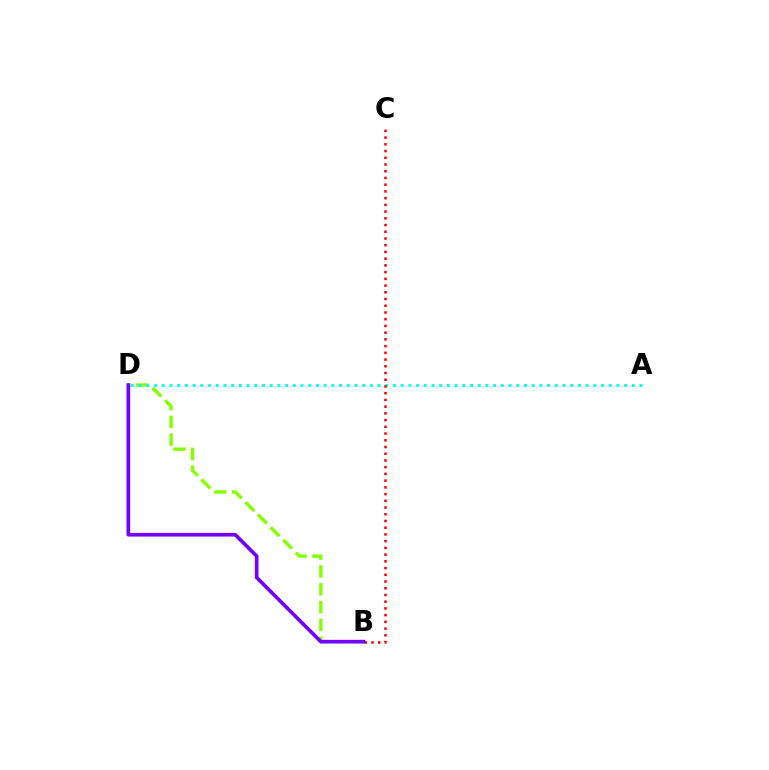{('B', 'D'): [{'color': '#84ff00', 'line_style': 'dashed', 'thickness': 2.42}, {'color': '#7200ff', 'line_style': 'solid', 'thickness': 2.63}], ('A', 'D'): [{'color': '#00fff6', 'line_style': 'dotted', 'thickness': 2.09}], ('B', 'C'): [{'color': '#ff0000', 'line_style': 'dotted', 'thickness': 1.83}]}